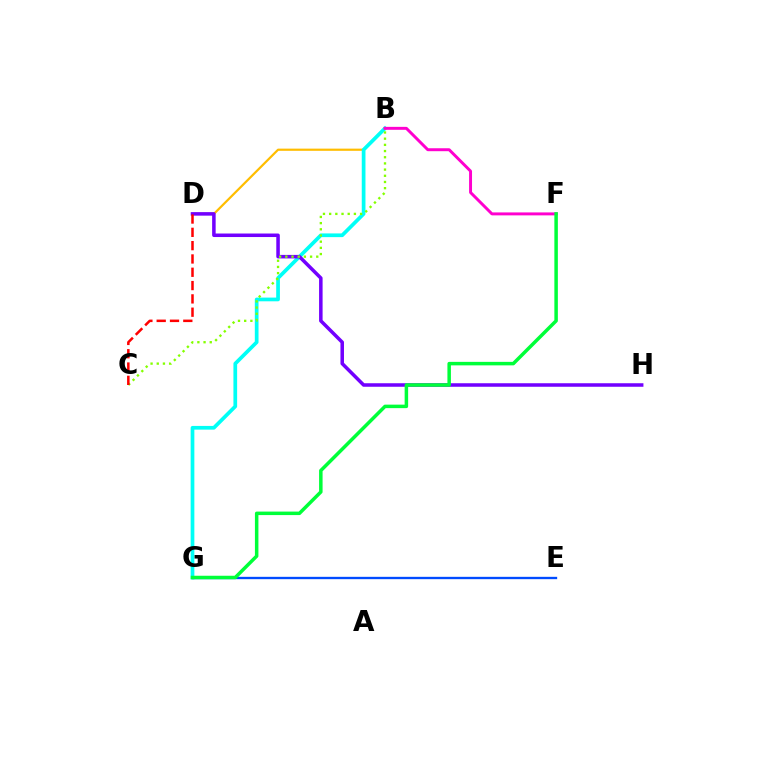{('B', 'D'): [{'color': '#ffbd00', 'line_style': 'solid', 'thickness': 1.58}], ('B', 'G'): [{'color': '#00fff6', 'line_style': 'solid', 'thickness': 2.67}], ('E', 'G'): [{'color': '#004bff', 'line_style': 'solid', 'thickness': 1.68}], ('D', 'H'): [{'color': '#7200ff', 'line_style': 'solid', 'thickness': 2.54}], ('B', 'C'): [{'color': '#84ff00', 'line_style': 'dotted', 'thickness': 1.68}], ('C', 'D'): [{'color': '#ff0000', 'line_style': 'dashed', 'thickness': 1.81}], ('B', 'F'): [{'color': '#ff00cf', 'line_style': 'solid', 'thickness': 2.12}], ('F', 'G'): [{'color': '#00ff39', 'line_style': 'solid', 'thickness': 2.52}]}